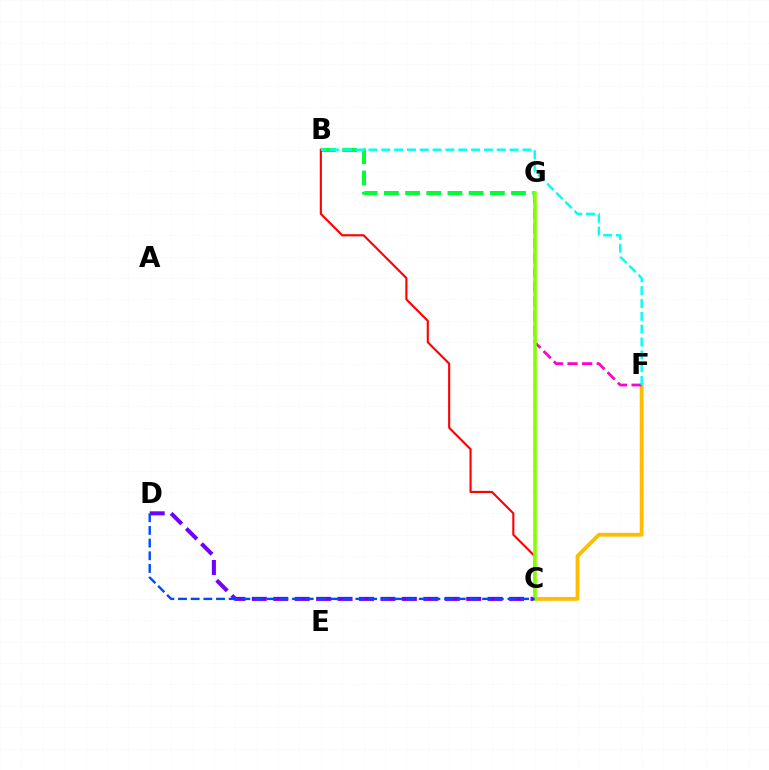{('C', 'F'): [{'color': '#ffbd00', 'line_style': 'solid', 'thickness': 2.77}], ('B', 'G'): [{'color': '#00ff39', 'line_style': 'dashed', 'thickness': 2.88}], ('C', 'D'): [{'color': '#7200ff', 'line_style': 'dashed', 'thickness': 2.91}, {'color': '#004bff', 'line_style': 'dashed', 'thickness': 1.72}], ('B', 'C'): [{'color': '#ff0000', 'line_style': 'solid', 'thickness': 1.53}], ('F', 'G'): [{'color': '#ff00cf', 'line_style': 'dashed', 'thickness': 1.98}], ('C', 'G'): [{'color': '#84ff00', 'line_style': 'solid', 'thickness': 2.54}], ('B', 'F'): [{'color': '#00fff6', 'line_style': 'dashed', 'thickness': 1.74}]}